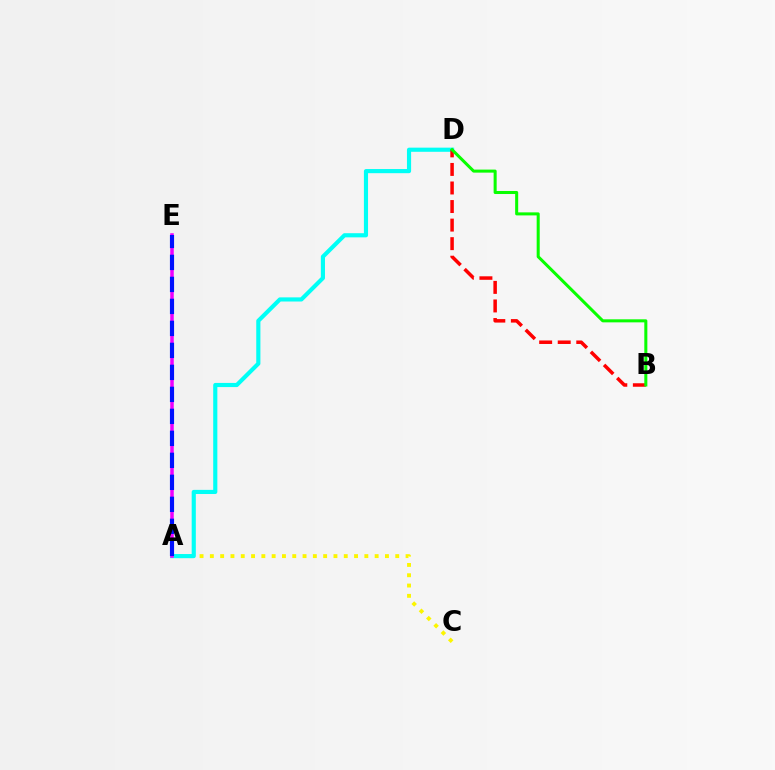{('A', 'C'): [{'color': '#fcf500', 'line_style': 'dotted', 'thickness': 2.8}], ('A', 'D'): [{'color': '#00fff6', 'line_style': 'solid', 'thickness': 2.98}], ('A', 'E'): [{'color': '#ee00ff', 'line_style': 'solid', 'thickness': 2.54}, {'color': '#0010ff', 'line_style': 'dashed', 'thickness': 2.99}], ('B', 'D'): [{'color': '#ff0000', 'line_style': 'dashed', 'thickness': 2.52}, {'color': '#08ff00', 'line_style': 'solid', 'thickness': 2.19}]}